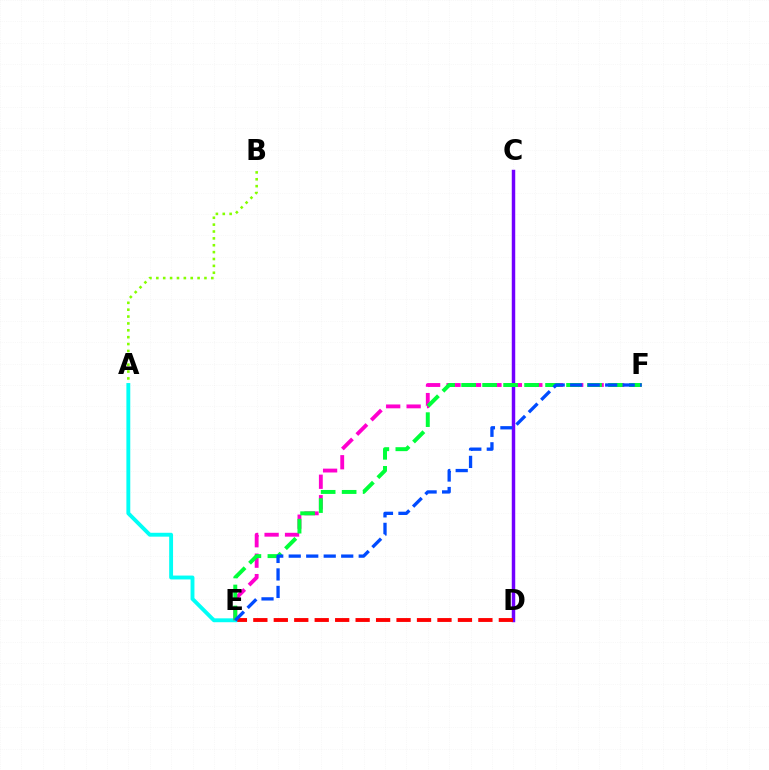{('C', 'D'): [{'color': '#ffbd00', 'line_style': 'dotted', 'thickness': 2.05}, {'color': '#7200ff', 'line_style': 'solid', 'thickness': 2.49}], ('D', 'E'): [{'color': '#ff0000', 'line_style': 'dashed', 'thickness': 2.78}], ('A', 'B'): [{'color': '#84ff00', 'line_style': 'dotted', 'thickness': 1.87}], ('A', 'E'): [{'color': '#00fff6', 'line_style': 'solid', 'thickness': 2.79}], ('E', 'F'): [{'color': '#ff00cf', 'line_style': 'dashed', 'thickness': 2.78}, {'color': '#00ff39', 'line_style': 'dashed', 'thickness': 2.85}, {'color': '#004bff', 'line_style': 'dashed', 'thickness': 2.38}]}